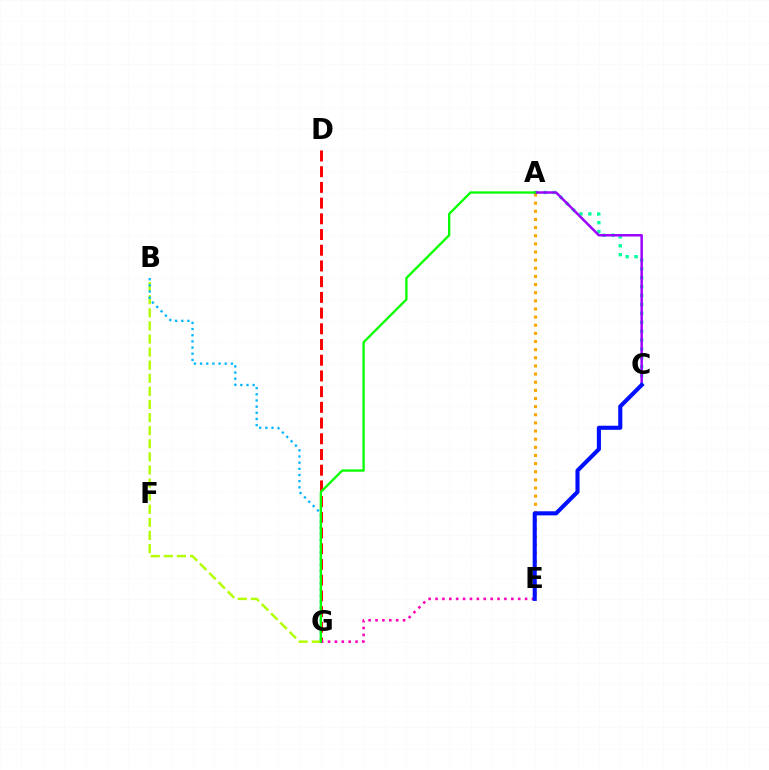{('B', 'G'): [{'color': '#b3ff00', 'line_style': 'dashed', 'thickness': 1.78}, {'color': '#00b5ff', 'line_style': 'dotted', 'thickness': 1.67}], ('A', 'C'): [{'color': '#00ff9d', 'line_style': 'dotted', 'thickness': 2.42}, {'color': '#9b00ff', 'line_style': 'solid', 'thickness': 1.79}], ('D', 'G'): [{'color': '#ff0000', 'line_style': 'dashed', 'thickness': 2.13}], ('E', 'G'): [{'color': '#ff00bd', 'line_style': 'dotted', 'thickness': 1.87}], ('A', 'E'): [{'color': '#ffa500', 'line_style': 'dotted', 'thickness': 2.21}], ('C', 'E'): [{'color': '#0010ff', 'line_style': 'solid', 'thickness': 2.95}], ('A', 'G'): [{'color': '#08ff00', 'line_style': 'solid', 'thickness': 1.67}]}